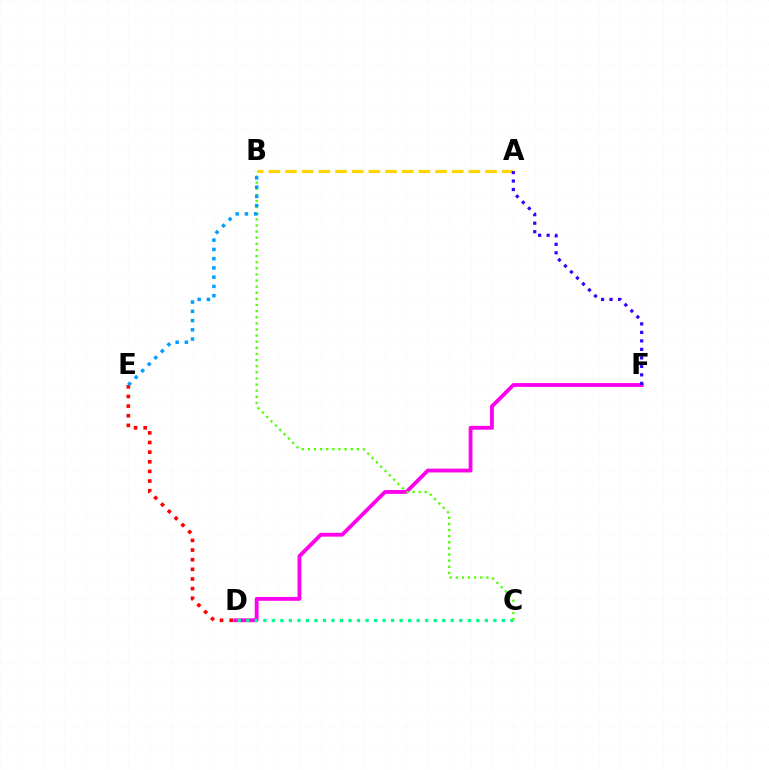{('D', 'F'): [{'color': '#ff00ed', 'line_style': 'solid', 'thickness': 2.76}], ('A', 'B'): [{'color': '#ffd500', 'line_style': 'dashed', 'thickness': 2.26}], ('C', 'D'): [{'color': '#00ff86', 'line_style': 'dotted', 'thickness': 2.31}], ('D', 'E'): [{'color': '#ff0000', 'line_style': 'dotted', 'thickness': 2.62}], ('A', 'F'): [{'color': '#3700ff', 'line_style': 'dotted', 'thickness': 2.31}], ('B', 'C'): [{'color': '#4fff00', 'line_style': 'dotted', 'thickness': 1.66}], ('B', 'E'): [{'color': '#009eff', 'line_style': 'dotted', 'thickness': 2.51}]}